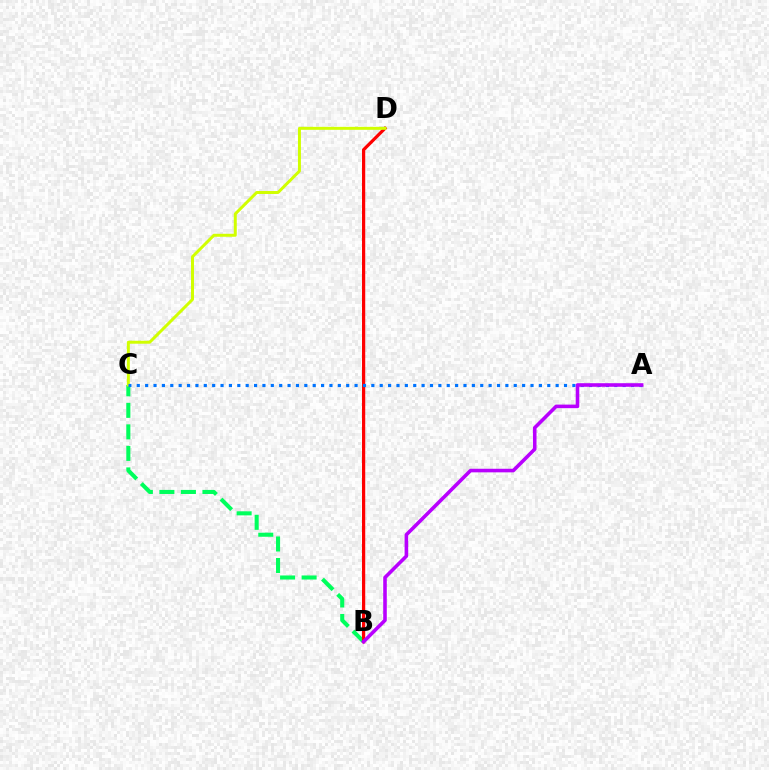{('B', 'C'): [{'color': '#00ff5c', 'line_style': 'dashed', 'thickness': 2.92}], ('B', 'D'): [{'color': '#ff0000', 'line_style': 'solid', 'thickness': 2.31}], ('C', 'D'): [{'color': '#d1ff00', 'line_style': 'solid', 'thickness': 2.14}], ('A', 'C'): [{'color': '#0074ff', 'line_style': 'dotted', 'thickness': 2.28}], ('A', 'B'): [{'color': '#b900ff', 'line_style': 'solid', 'thickness': 2.58}]}